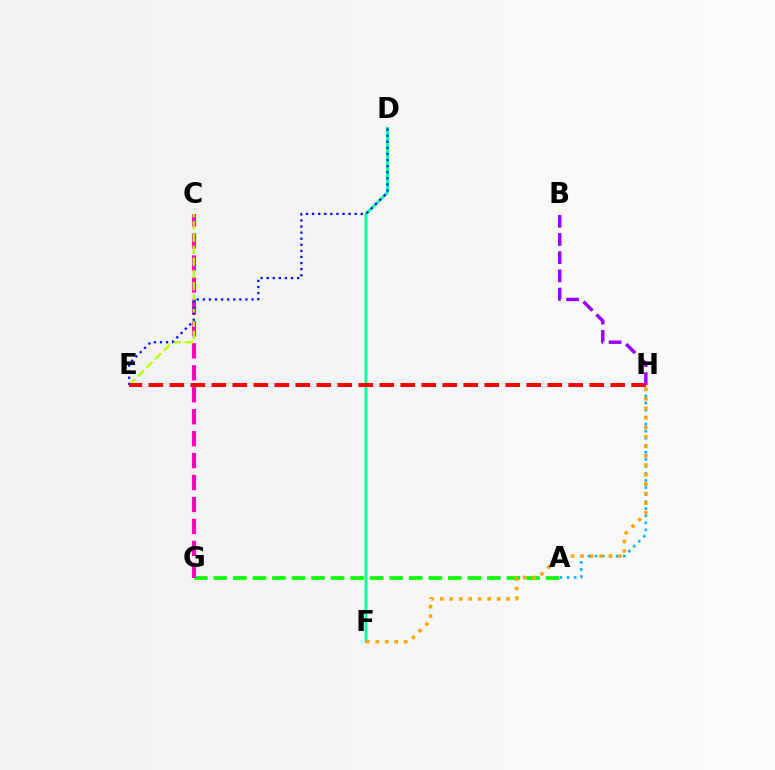{('B', 'H'): [{'color': '#9b00ff', 'line_style': 'dashed', 'thickness': 2.47}], ('A', 'H'): [{'color': '#00b5ff', 'line_style': 'dotted', 'thickness': 1.92}], ('A', 'G'): [{'color': '#08ff00', 'line_style': 'dashed', 'thickness': 2.65}], ('D', 'F'): [{'color': '#00ff9d', 'line_style': 'solid', 'thickness': 2.02}], ('C', 'G'): [{'color': '#ff00bd', 'line_style': 'dashed', 'thickness': 2.98}], ('C', 'E'): [{'color': '#b3ff00', 'line_style': 'dashed', 'thickness': 1.65}], ('D', 'E'): [{'color': '#0010ff', 'line_style': 'dotted', 'thickness': 1.65}], ('E', 'H'): [{'color': '#ff0000', 'line_style': 'dashed', 'thickness': 2.85}], ('F', 'H'): [{'color': '#ffa500', 'line_style': 'dotted', 'thickness': 2.57}]}